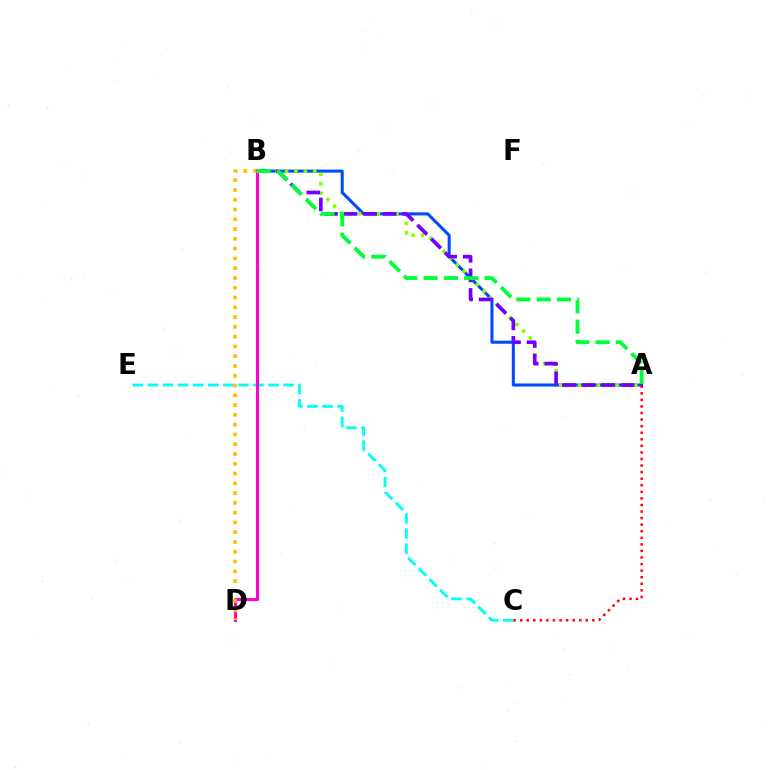{('C', 'E'): [{'color': '#00fff6', 'line_style': 'dashed', 'thickness': 2.05}], ('A', 'B'): [{'color': '#004bff', 'line_style': 'solid', 'thickness': 2.2}, {'color': '#84ff00', 'line_style': 'dotted', 'thickness': 2.55}, {'color': '#7200ff', 'line_style': 'dashed', 'thickness': 2.66}, {'color': '#00ff39', 'line_style': 'dashed', 'thickness': 2.76}], ('B', 'D'): [{'color': '#ff00cf', 'line_style': 'solid', 'thickness': 2.2}, {'color': '#ffbd00', 'line_style': 'dotted', 'thickness': 2.66}], ('A', 'C'): [{'color': '#ff0000', 'line_style': 'dotted', 'thickness': 1.78}]}